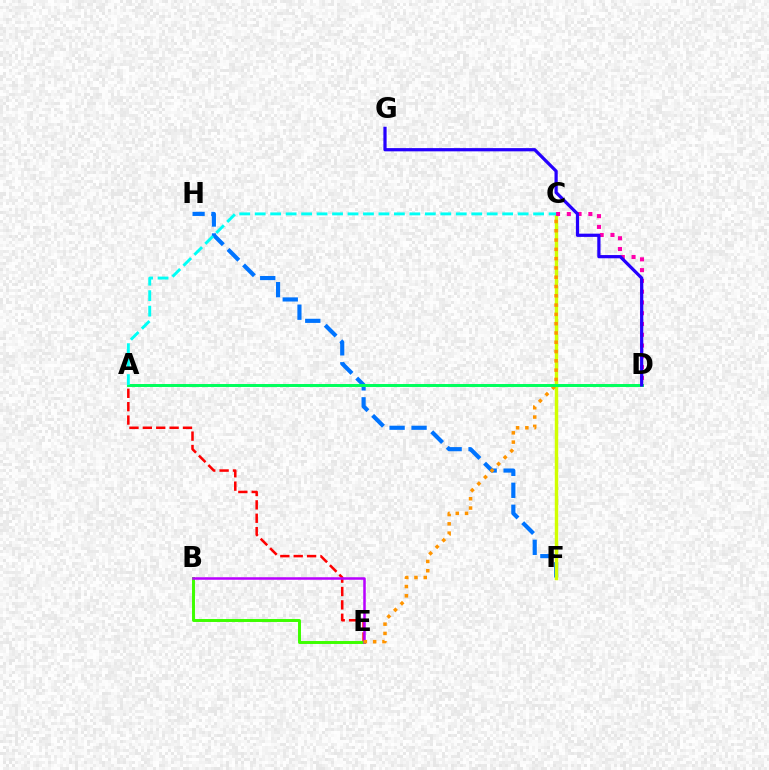{('F', 'H'): [{'color': '#0074ff', 'line_style': 'dashed', 'thickness': 2.98}], ('A', 'E'): [{'color': '#ff0000', 'line_style': 'dashed', 'thickness': 1.82}], ('B', 'E'): [{'color': '#3dff00', 'line_style': 'solid', 'thickness': 2.13}, {'color': '#b900ff', 'line_style': 'solid', 'thickness': 1.81}], ('C', 'F'): [{'color': '#d1ff00', 'line_style': 'solid', 'thickness': 2.48}], ('C', 'E'): [{'color': '#ff9400', 'line_style': 'dotted', 'thickness': 2.53}], ('C', 'D'): [{'color': '#ff00ac', 'line_style': 'dotted', 'thickness': 2.93}], ('A', 'D'): [{'color': '#00ff5c', 'line_style': 'solid', 'thickness': 2.13}], ('A', 'C'): [{'color': '#00fff6', 'line_style': 'dashed', 'thickness': 2.1}], ('D', 'G'): [{'color': '#2500ff', 'line_style': 'solid', 'thickness': 2.32}]}